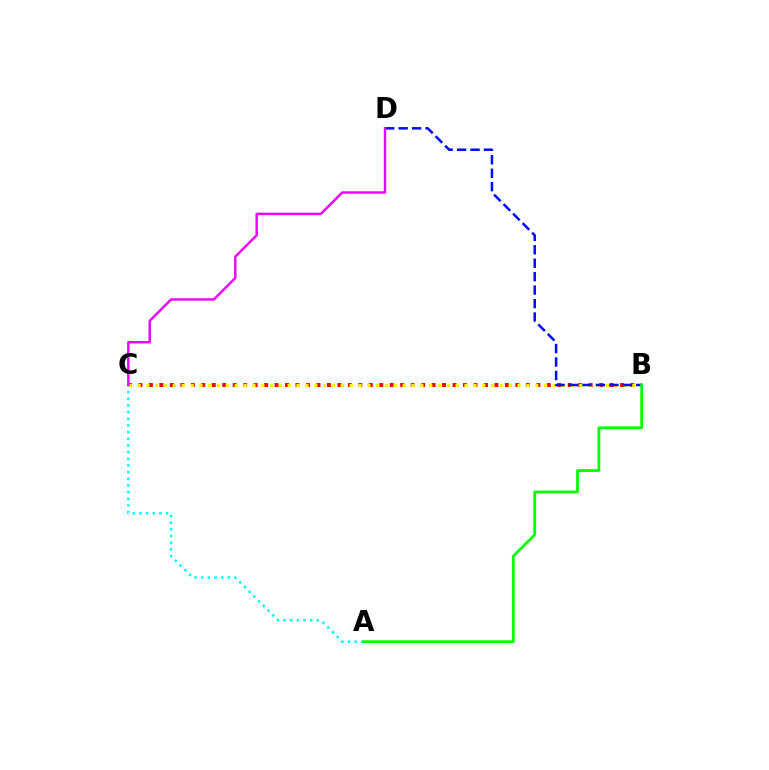{('B', 'C'): [{'color': '#ff0000', 'line_style': 'dotted', 'thickness': 2.84}, {'color': '#fcf500', 'line_style': 'dotted', 'thickness': 2.4}], ('A', 'C'): [{'color': '#00fff6', 'line_style': 'dotted', 'thickness': 1.81}], ('B', 'D'): [{'color': '#0010ff', 'line_style': 'dashed', 'thickness': 1.83}], ('A', 'B'): [{'color': '#08ff00', 'line_style': 'solid', 'thickness': 2.0}], ('C', 'D'): [{'color': '#ee00ff', 'line_style': 'solid', 'thickness': 1.76}]}